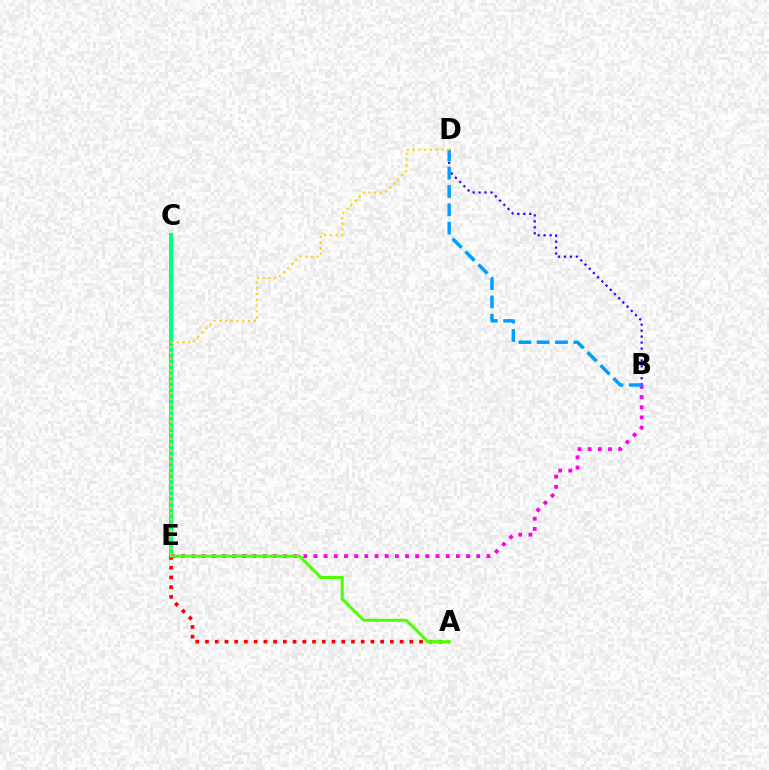{('C', 'E'): [{'color': '#00ff86', 'line_style': 'solid', 'thickness': 2.92}], ('B', 'D'): [{'color': '#3700ff', 'line_style': 'dotted', 'thickness': 1.62}, {'color': '#009eff', 'line_style': 'dashed', 'thickness': 2.49}], ('B', 'E'): [{'color': '#ff00ed', 'line_style': 'dotted', 'thickness': 2.76}], ('A', 'E'): [{'color': '#ff0000', 'line_style': 'dotted', 'thickness': 2.64}, {'color': '#4fff00', 'line_style': 'solid', 'thickness': 2.18}], ('D', 'E'): [{'color': '#ffd500', 'line_style': 'dotted', 'thickness': 1.56}]}